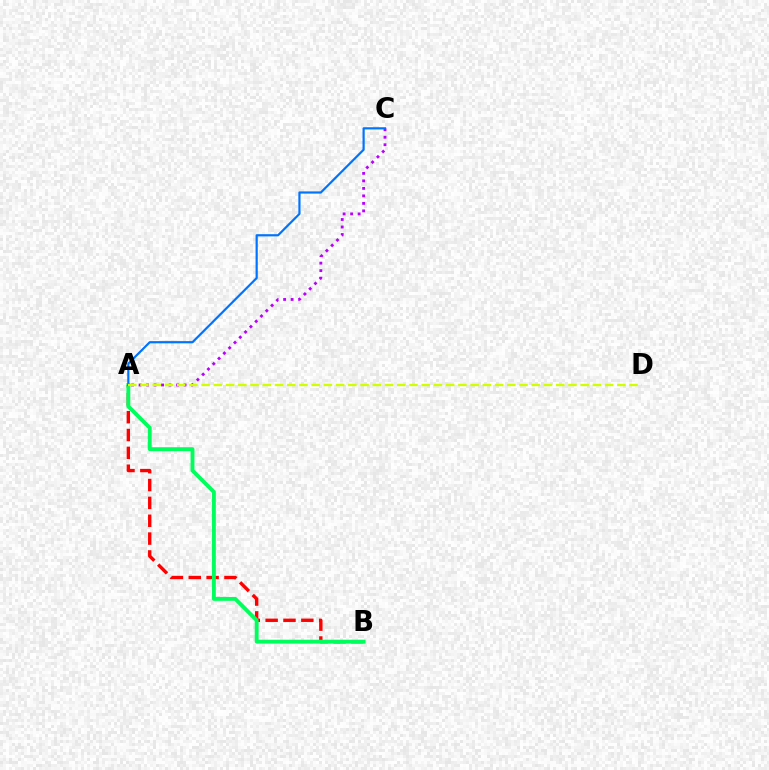{('A', 'B'): [{'color': '#ff0000', 'line_style': 'dashed', 'thickness': 2.43}, {'color': '#00ff5c', 'line_style': 'solid', 'thickness': 2.79}], ('A', 'C'): [{'color': '#b900ff', 'line_style': 'dotted', 'thickness': 2.04}, {'color': '#0074ff', 'line_style': 'solid', 'thickness': 1.58}], ('A', 'D'): [{'color': '#d1ff00', 'line_style': 'dashed', 'thickness': 1.66}]}